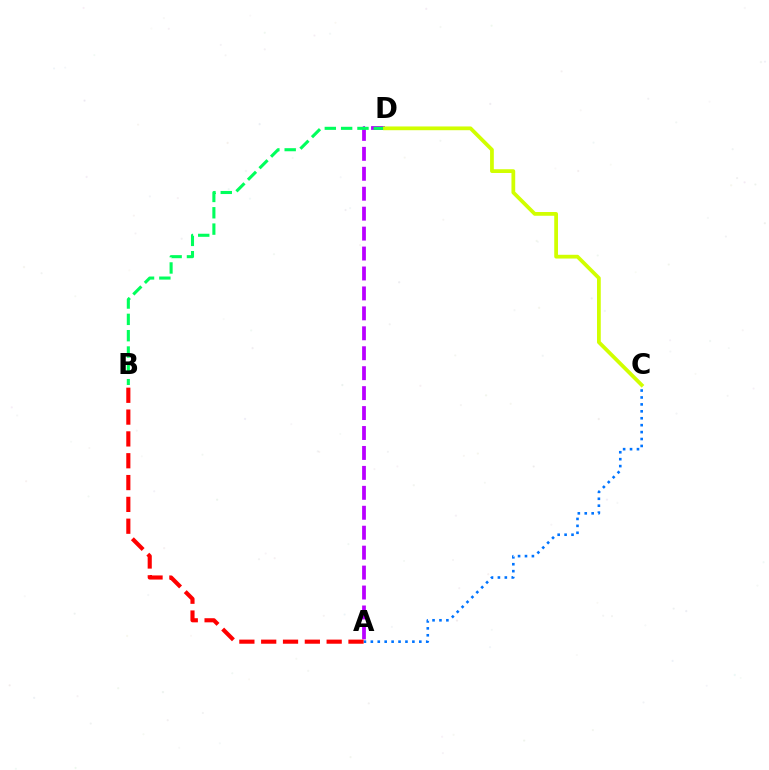{('A', 'D'): [{'color': '#b900ff', 'line_style': 'dashed', 'thickness': 2.71}], ('A', 'C'): [{'color': '#0074ff', 'line_style': 'dotted', 'thickness': 1.88}], ('A', 'B'): [{'color': '#ff0000', 'line_style': 'dashed', 'thickness': 2.96}], ('B', 'D'): [{'color': '#00ff5c', 'line_style': 'dashed', 'thickness': 2.22}], ('C', 'D'): [{'color': '#d1ff00', 'line_style': 'solid', 'thickness': 2.7}]}